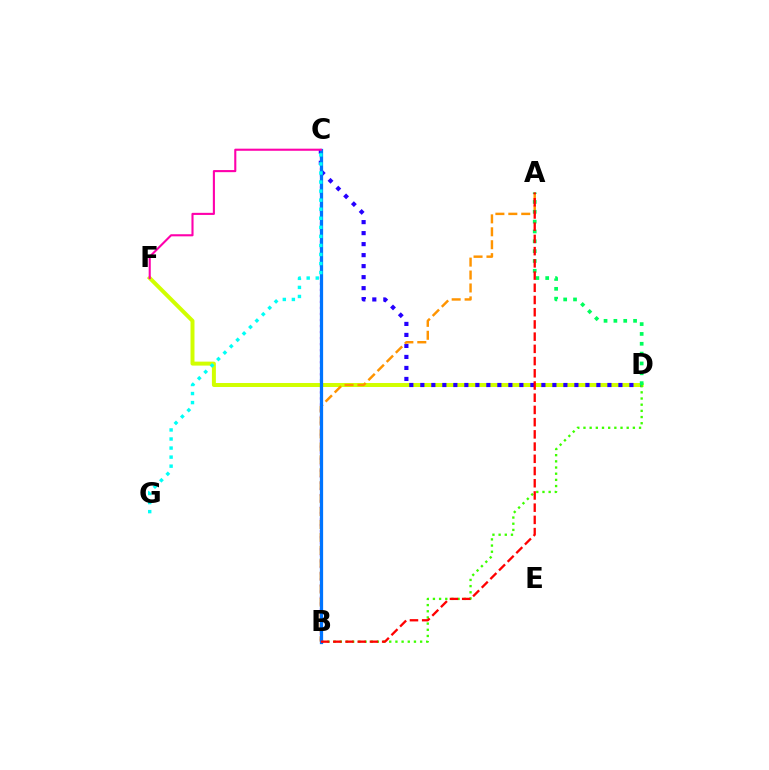{('B', 'C'): [{'color': '#b900ff', 'line_style': 'dotted', 'thickness': 1.64}, {'color': '#0074ff', 'line_style': 'solid', 'thickness': 2.33}], ('D', 'F'): [{'color': '#d1ff00', 'line_style': 'solid', 'thickness': 2.86}], ('C', 'D'): [{'color': '#2500ff', 'line_style': 'dotted', 'thickness': 2.99}], ('B', 'D'): [{'color': '#3dff00', 'line_style': 'dotted', 'thickness': 1.68}], ('A', 'B'): [{'color': '#ff9400', 'line_style': 'dashed', 'thickness': 1.76}, {'color': '#ff0000', 'line_style': 'dashed', 'thickness': 1.66}], ('A', 'D'): [{'color': '#00ff5c', 'line_style': 'dotted', 'thickness': 2.67}], ('C', 'G'): [{'color': '#00fff6', 'line_style': 'dotted', 'thickness': 2.46}], ('C', 'F'): [{'color': '#ff00ac', 'line_style': 'solid', 'thickness': 1.52}]}